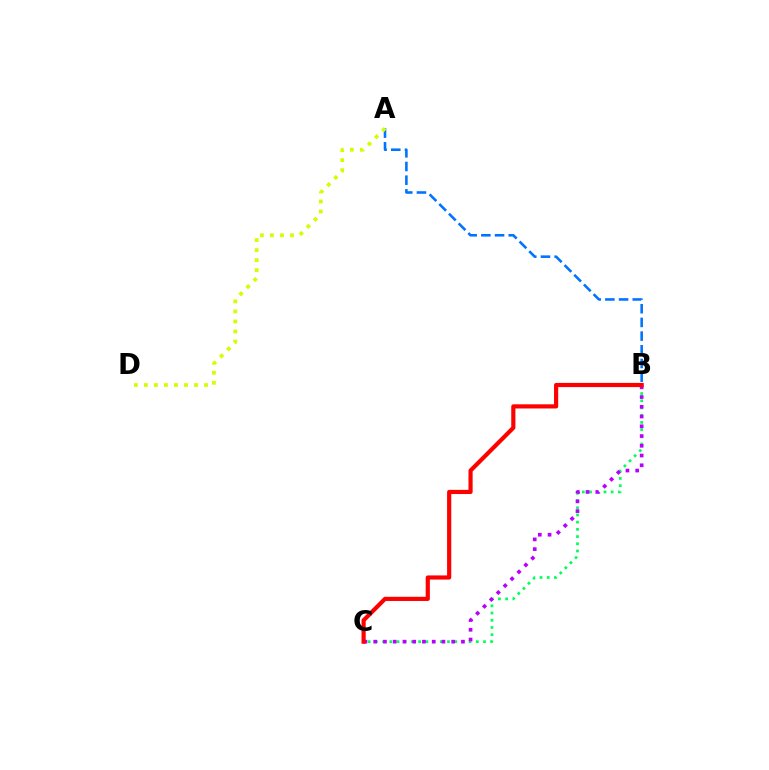{('B', 'C'): [{'color': '#00ff5c', 'line_style': 'dotted', 'thickness': 1.96}, {'color': '#b900ff', 'line_style': 'dotted', 'thickness': 2.65}, {'color': '#ff0000', 'line_style': 'solid', 'thickness': 3.0}], ('A', 'B'): [{'color': '#0074ff', 'line_style': 'dashed', 'thickness': 1.86}], ('A', 'D'): [{'color': '#d1ff00', 'line_style': 'dotted', 'thickness': 2.72}]}